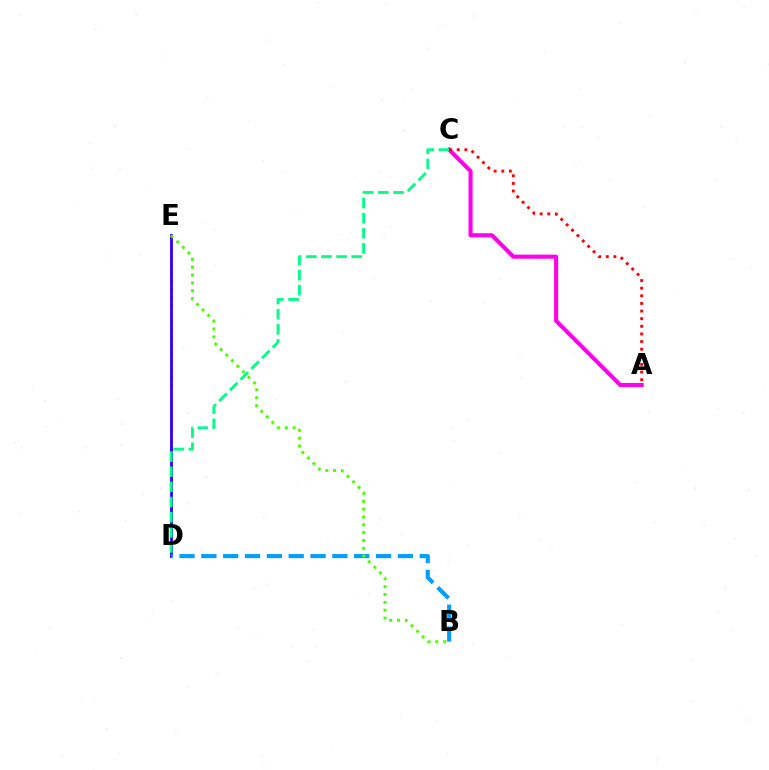{('A', 'C'): [{'color': '#ff00ed', 'line_style': 'solid', 'thickness': 2.95}, {'color': '#ff0000', 'line_style': 'dotted', 'thickness': 2.07}], ('D', 'E'): [{'color': '#ffd500', 'line_style': 'dotted', 'thickness': 2.18}, {'color': '#3700ff', 'line_style': 'solid', 'thickness': 2.06}], ('B', 'D'): [{'color': '#009eff', 'line_style': 'dashed', 'thickness': 2.97}], ('C', 'D'): [{'color': '#00ff86', 'line_style': 'dashed', 'thickness': 2.06}], ('B', 'E'): [{'color': '#4fff00', 'line_style': 'dotted', 'thickness': 2.13}]}